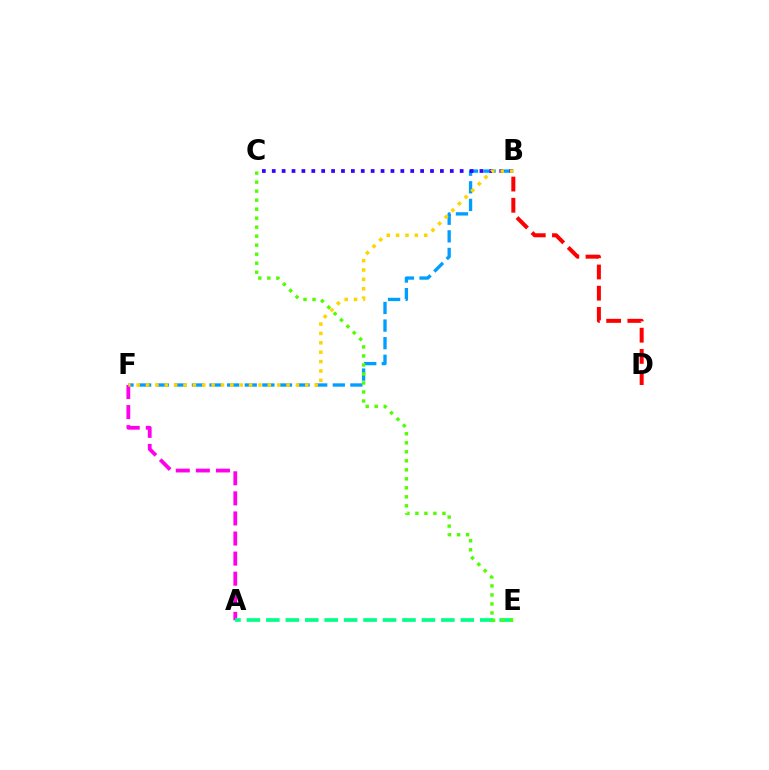{('B', 'F'): [{'color': '#009eff', 'line_style': 'dashed', 'thickness': 2.39}, {'color': '#ffd500', 'line_style': 'dotted', 'thickness': 2.55}], ('A', 'F'): [{'color': '#ff00ed', 'line_style': 'dashed', 'thickness': 2.73}], ('A', 'E'): [{'color': '#00ff86', 'line_style': 'dashed', 'thickness': 2.64}], ('C', 'E'): [{'color': '#4fff00', 'line_style': 'dotted', 'thickness': 2.45}], ('B', 'C'): [{'color': '#3700ff', 'line_style': 'dotted', 'thickness': 2.69}], ('B', 'D'): [{'color': '#ff0000', 'line_style': 'dashed', 'thickness': 2.88}]}